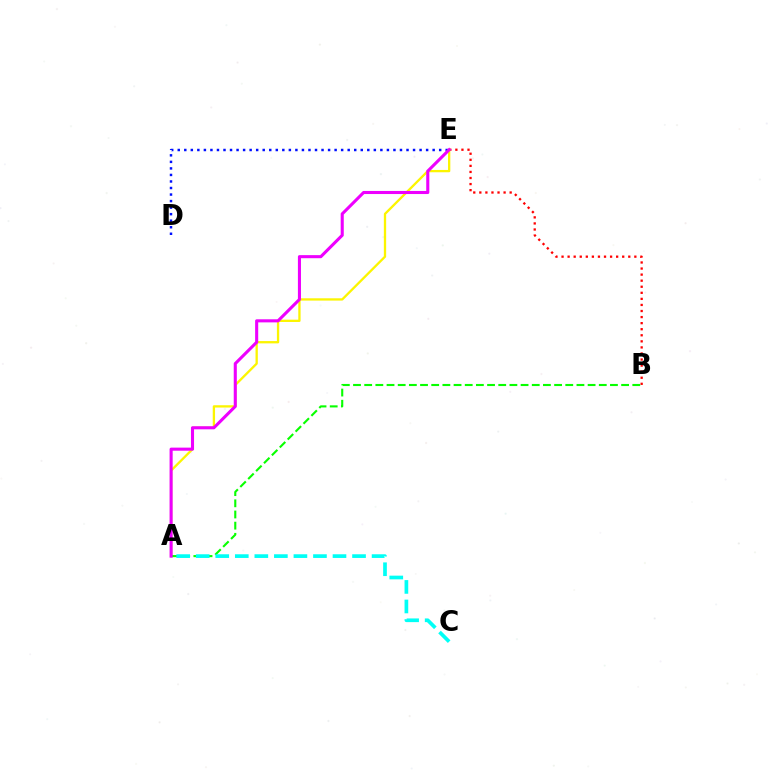{('B', 'E'): [{'color': '#ff0000', 'line_style': 'dotted', 'thickness': 1.65}], ('D', 'E'): [{'color': '#0010ff', 'line_style': 'dotted', 'thickness': 1.78}], ('A', 'E'): [{'color': '#fcf500', 'line_style': 'solid', 'thickness': 1.66}, {'color': '#ee00ff', 'line_style': 'solid', 'thickness': 2.22}], ('A', 'B'): [{'color': '#08ff00', 'line_style': 'dashed', 'thickness': 1.52}], ('A', 'C'): [{'color': '#00fff6', 'line_style': 'dashed', 'thickness': 2.65}]}